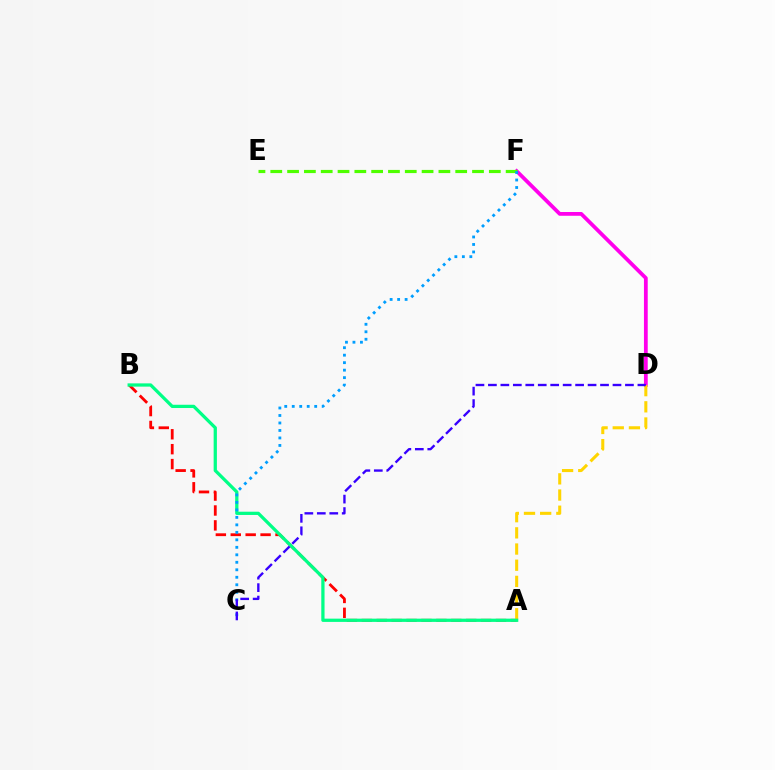{('D', 'F'): [{'color': '#ff00ed', 'line_style': 'solid', 'thickness': 2.72}], ('E', 'F'): [{'color': '#4fff00', 'line_style': 'dashed', 'thickness': 2.28}], ('A', 'B'): [{'color': '#ff0000', 'line_style': 'dashed', 'thickness': 2.03}, {'color': '#00ff86', 'line_style': 'solid', 'thickness': 2.34}], ('A', 'D'): [{'color': '#ffd500', 'line_style': 'dashed', 'thickness': 2.2}], ('C', 'F'): [{'color': '#009eff', 'line_style': 'dotted', 'thickness': 2.03}], ('C', 'D'): [{'color': '#3700ff', 'line_style': 'dashed', 'thickness': 1.69}]}